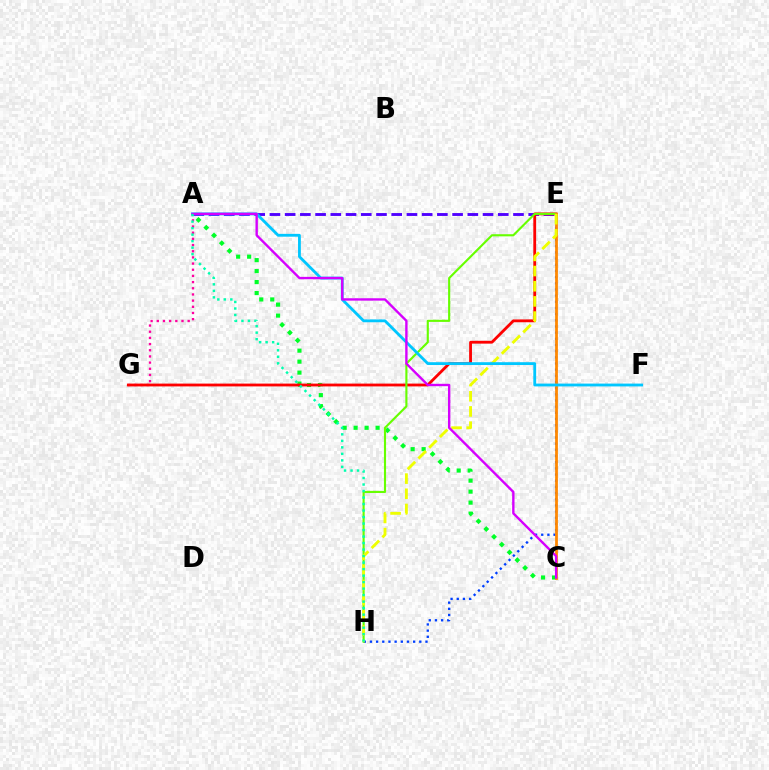{('E', 'H'): [{'color': '#003fff', 'line_style': 'dotted', 'thickness': 1.68}, {'color': '#66ff00', 'line_style': 'solid', 'thickness': 1.53}, {'color': '#eeff00', 'line_style': 'dashed', 'thickness': 2.06}], ('A', 'C'): [{'color': '#00ff27', 'line_style': 'dotted', 'thickness': 2.98}, {'color': '#d600ff', 'line_style': 'solid', 'thickness': 1.71}], ('A', 'G'): [{'color': '#ff00a0', 'line_style': 'dotted', 'thickness': 1.68}], ('A', 'E'): [{'color': '#4f00ff', 'line_style': 'dashed', 'thickness': 2.07}], ('E', 'G'): [{'color': '#ff0000', 'line_style': 'solid', 'thickness': 2.03}], ('C', 'E'): [{'color': '#ff8800', 'line_style': 'solid', 'thickness': 1.99}], ('A', 'F'): [{'color': '#00c7ff', 'line_style': 'solid', 'thickness': 2.03}], ('A', 'H'): [{'color': '#00ffaf', 'line_style': 'dotted', 'thickness': 1.77}]}